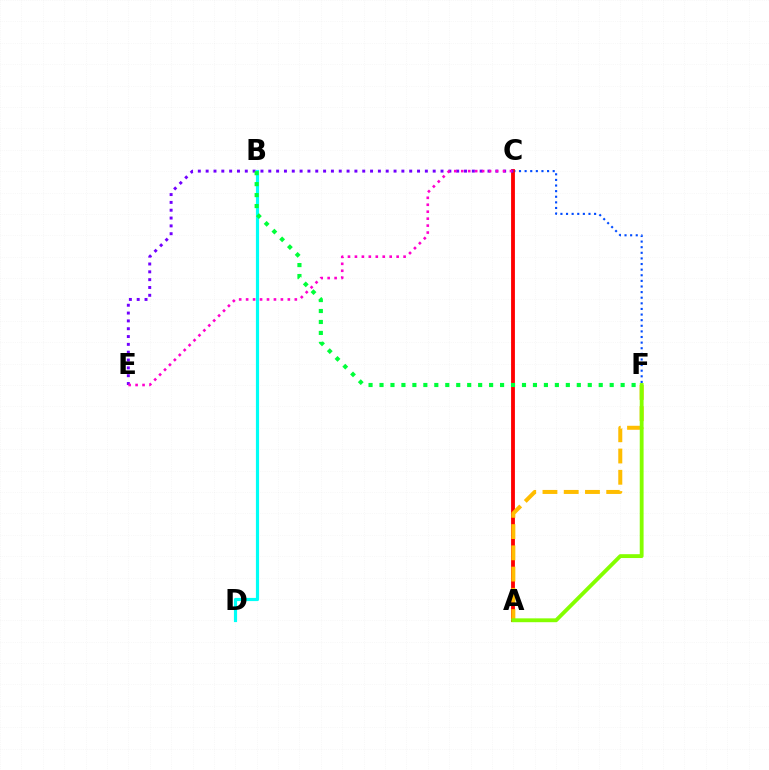{('C', 'F'): [{'color': '#004bff', 'line_style': 'dotted', 'thickness': 1.53}], ('A', 'C'): [{'color': '#ff0000', 'line_style': 'solid', 'thickness': 2.76}], ('A', 'F'): [{'color': '#ffbd00', 'line_style': 'dashed', 'thickness': 2.89}, {'color': '#84ff00', 'line_style': 'solid', 'thickness': 2.77}], ('B', 'D'): [{'color': '#00fff6', 'line_style': 'solid', 'thickness': 2.29}], ('C', 'E'): [{'color': '#7200ff', 'line_style': 'dotted', 'thickness': 2.13}, {'color': '#ff00cf', 'line_style': 'dotted', 'thickness': 1.89}], ('B', 'F'): [{'color': '#00ff39', 'line_style': 'dotted', 'thickness': 2.98}]}